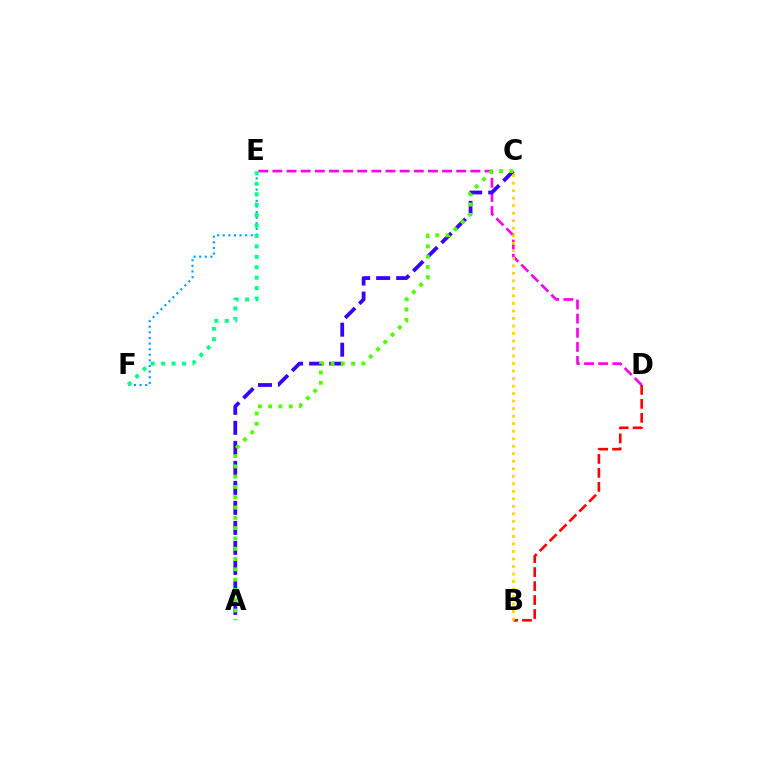{('D', 'E'): [{'color': '#ff00ed', 'line_style': 'dashed', 'thickness': 1.92}], ('A', 'C'): [{'color': '#3700ff', 'line_style': 'dashed', 'thickness': 2.72}, {'color': '#4fff00', 'line_style': 'dotted', 'thickness': 2.8}], ('B', 'D'): [{'color': '#ff0000', 'line_style': 'dashed', 'thickness': 1.9}], ('E', 'F'): [{'color': '#009eff', 'line_style': 'dotted', 'thickness': 1.53}, {'color': '#00ff86', 'line_style': 'dotted', 'thickness': 2.83}], ('B', 'C'): [{'color': '#ffd500', 'line_style': 'dotted', 'thickness': 2.04}]}